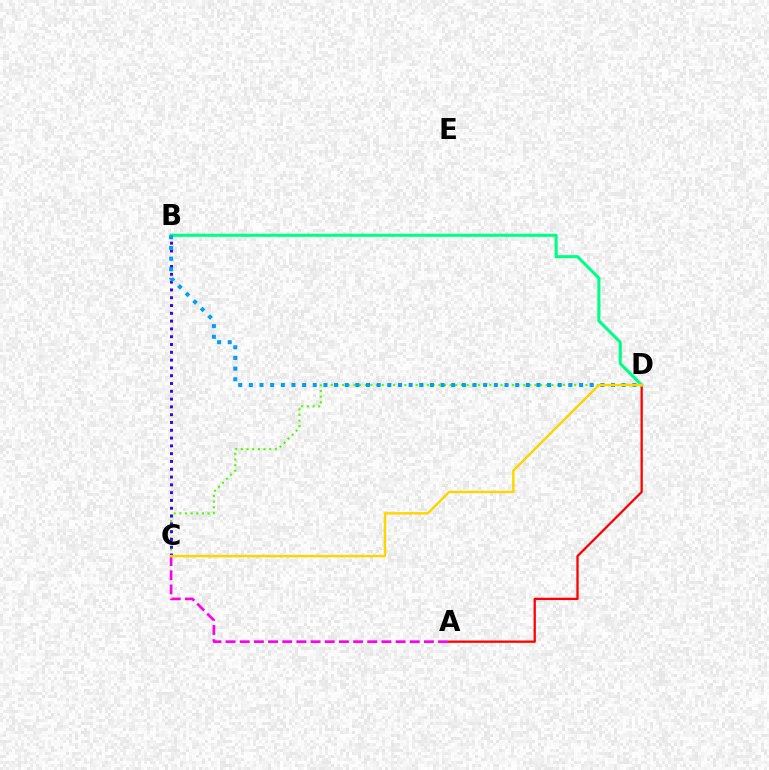{('C', 'D'): [{'color': '#4fff00', 'line_style': 'dotted', 'thickness': 1.54}, {'color': '#ffd500', 'line_style': 'solid', 'thickness': 1.75}], ('A', 'D'): [{'color': '#ff0000', 'line_style': 'solid', 'thickness': 1.65}], ('B', 'C'): [{'color': '#3700ff', 'line_style': 'dotted', 'thickness': 2.12}], ('B', 'D'): [{'color': '#00ff86', 'line_style': 'solid', 'thickness': 2.23}, {'color': '#009eff', 'line_style': 'dotted', 'thickness': 2.89}], ('A', 'C'): [{'color': '#ff00ed', 'line_style': 'dashed', 'thickness': 1.92}]}